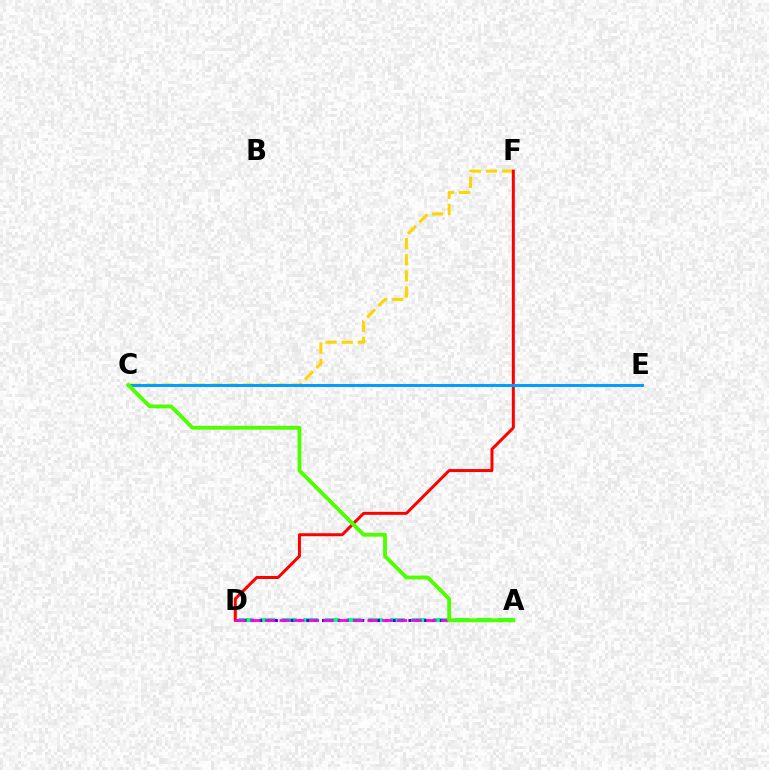{('A', 'D'): [{'color': '#00ff86', 'line_style': 'dashed', 'thickness': 2.94}, {'color': '#3700ff', 'line_style': 'dotted', 'thickness': 2.13}, {'color': '#ff00ed', 'line_style': 'dashed', 'thickness': 1.99}], ('C', 'F'): [{'color': '#ffd500', 'line_style': 'dashed', 'thickness': 2.19}], ('D', 'F'): [{'color': '#ff0000', 'line_style': 'solid', 'thickness': 2.15}], ('C', 'E'): [{'color': '#009eff', 'line_style': 'solid', 'thickness': 2.13}], ('A', 'C'): [{'color': '#4fff00', 'line_style': 'solid', 'thickness': 2.76}]}